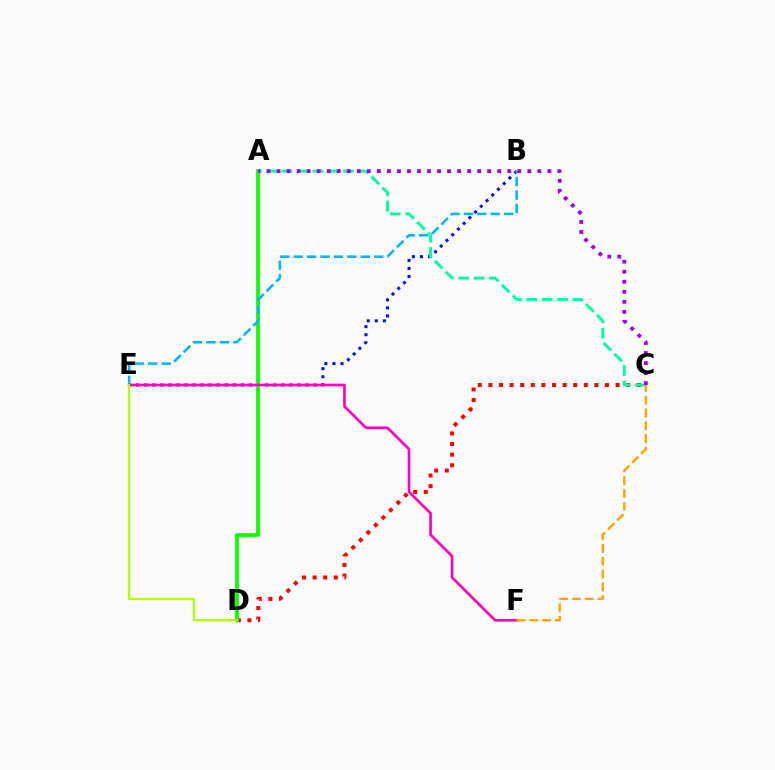{('B', 'E'): [{'color': '#0010ff', 'line_style': 'dotted', 'thickness': 2.19}, {'color': '#00b5ff', 'line_style': 'dashed', 'thickness': 1.82}], ('C', 'D'): [{'color': '#ff0000', 'line_style': 'dotted', 'thickness': 2.88}], ('A', 'D'): [{'color': '#08ff00', 'line_style': 'solid', 'thickness': 2.69}], ('E', 'F'): [{'color': '#ff00bd', 'line_style': 'solid', 'thickness': 1.91}], ('A', 'C'): [{'color': '#00ff9d', 'line_style': 'dashed', 'thickness': 2.09}, {'color': '#9b00ff', 'line_style': 'dotted', 'thickness': 2.72}], ('D', 'E'): [{'color': '#b3ff00', 'line_style': 'solid', 'thickness': 1.67}], ('C', 'F'): [{'color': '#ffa500', 'line_style': 'dashed', 'thickness': 1.74}]}